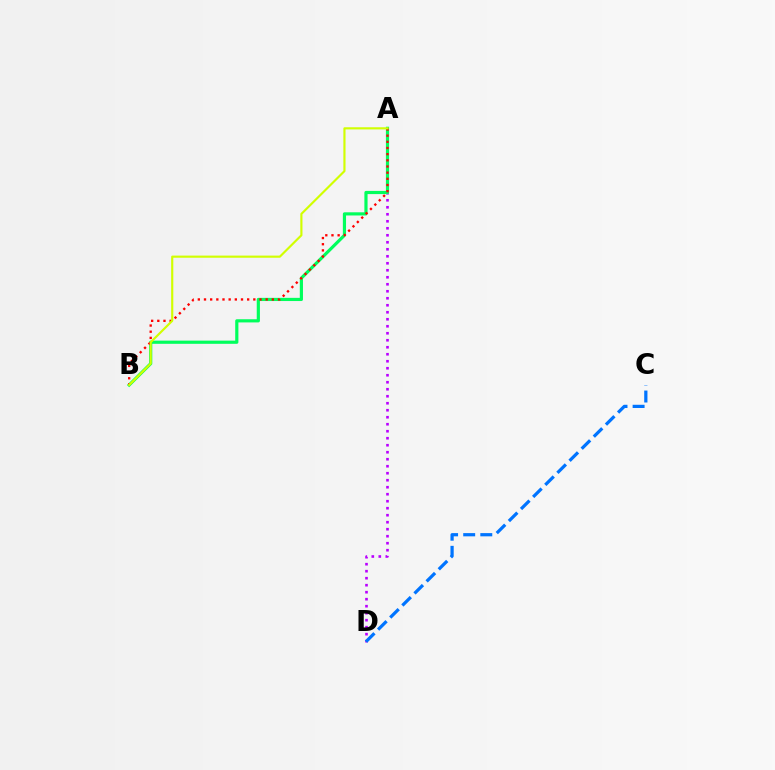{('A', 'D'): [{'color': '#b900ff', 'line_style': 'dotted', 'thickness': 1.9}], ('A', 'B'): [{'color': '#00ff5c', 'line_style': 'solid', 'thickness': 2.29}, {'color': '#ff0000', 'line_style': 'dotted', 'thickness': 1.68}, {'color': '#d1ff00', 'line_style': 'solid', 'thickness': 1.55}], ('C', 'D'): [{'color': '#0074ff', 'line_style': 'dashed', 'thickness': 2.32}]}